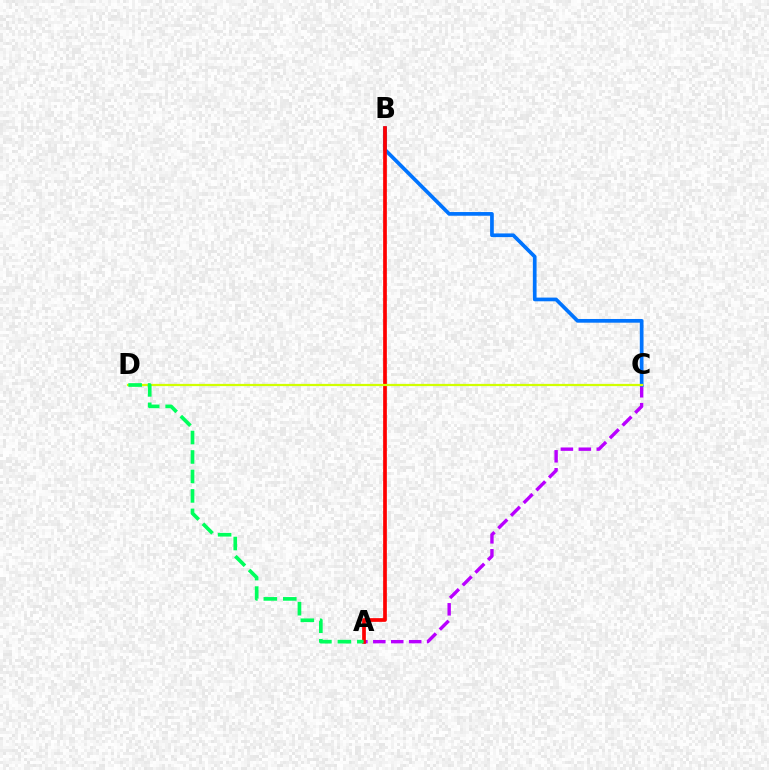{('A', 'C'): [{'color': '#b900ff', 'line_style': 'dashed', 'thickness': 2.44}], ('B', 'C'): [{'color': '#0074ff', 'line_style': 'solid', 'thickness': 2.66}], ('A', 'B'): [{'color': '#ff0000', 'line_style': 'solid', 'thickness': 2.67}], ('C', 'D'): [{'color': '#d1ff00', 'line_style': 'solid', 'thickness': 1.61}], ('A', 'D'): [{'color': '#00ff5c', 'line_style': 'dashed', 'thickness': 2.64}]}